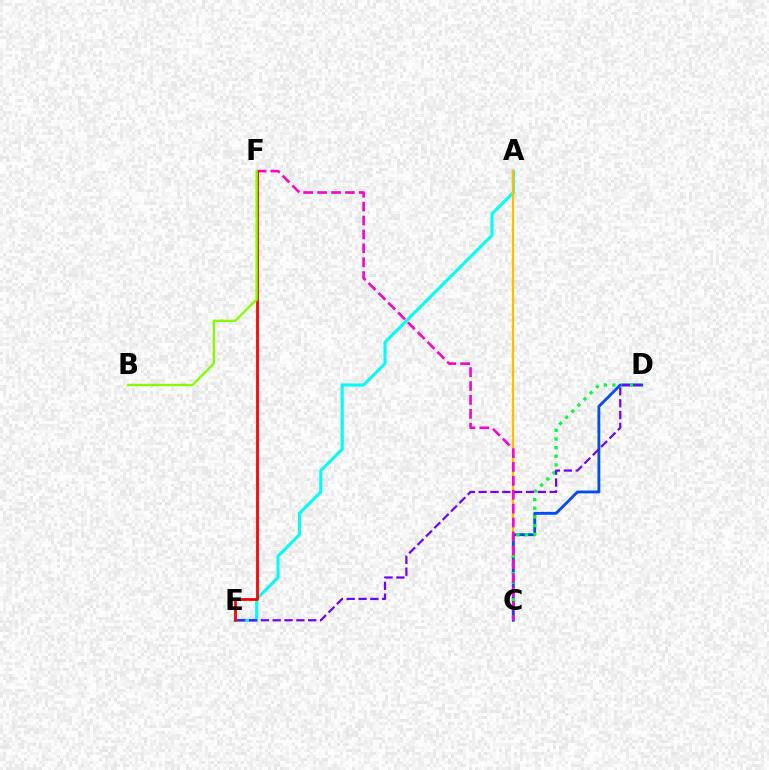{('A', 'E'): [{'color': '#00fff6', 'line_style': 'solid', 'thickness': 2.2}], ('A', 'C'): [{'color': '#ffbd00', 'line_style': 'solid', 'thickness': 1.64}], ('C', 'D'): [{'color': '#004bff', 'line_style': 'solid', 'thickness': 2.05}, {'color': '#00ff39', 'line_style': 'dotted', 'thickness': 2.36}], ('C', 'F'): [{'color': '#ff00cf', 'line_style': 'dashed', 'thickness': 1.89}], ('D', 'E'): [{'color': '#7200ff', 'line_style': 'dashed', 'thickness': 1.61}], ('E', 'F'): [{'color': '#ff0000', 'line_style': 'solid', 'thickness': 1.99}], ('B', 'F'): [{'color': '#84ff00', 'line_style': 'solid', 'thickness': 1.73}]}